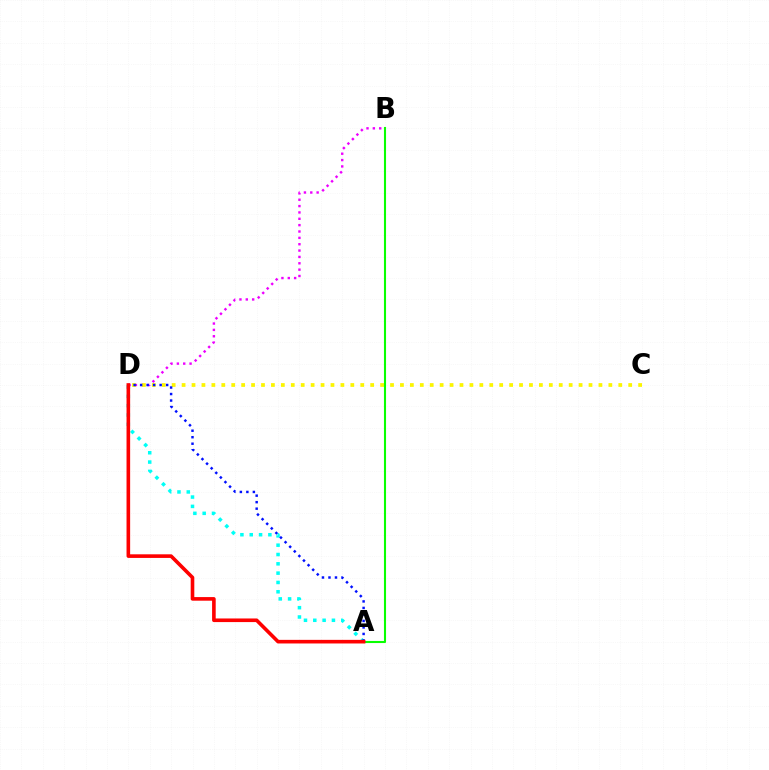{('A', 'D'): [{'color': '#00fff6', 'line_style': 'dotted', 'thickness': 2.53}, {'color': '#0010ff', 'line_style': 'dotted', 'thickness': 1.77}, {'color': '#ff0000', 'line_style': 'solid', 'thickness': 2.6}], ('B', 'D'): [{'color': '#ee00ff', 'line_style': 'dotted', 'thickness': 1.73}], ('C', 'D'): [{'color': '#fcf500', 'line_style': 'dotted', 'thickness': 2.7}], ('A', 'B'): [{'color': '#08ff00', 'line_style': 'solid', 'thickness': 1.51}]}